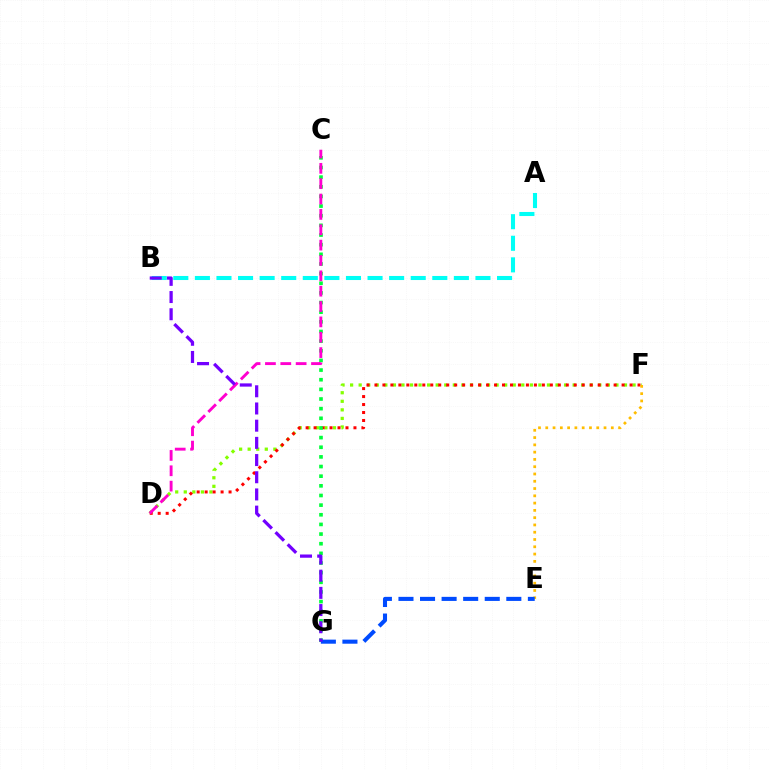{('D', 'F'): [{'color': '#84ff00', 'line_style': 'dotted', 'thickness': 2.33}, {'color': '#ff0000', 'line_style': 'dotted', 'thickness': 2.17}], ('A', 'B'): [{'color': '#00fff6', 'line_style': 'dashed', 'thickness': 2.93}], ('E', 'F'): [{'color': '#ffbd00', 'line_style': 'dotted', 'thickness': 1.98}], ('C', 'G'): [{'color': '#00ff39', 'line_style': 'dotted', 'thickness': 2.62}], ('C', 'D'): [{'color': '#ff00cf', 'line_style': 'dashed', 'thickness': 2.09}], ('E', 'G'): [{'color': '#004bff', 'line_style': 'dashed', 'thickness': 2.93}], ('B', 'G'): [{'color': '#7200ff', 'line_style': 'dashed', 'thickness': 2.34}]}